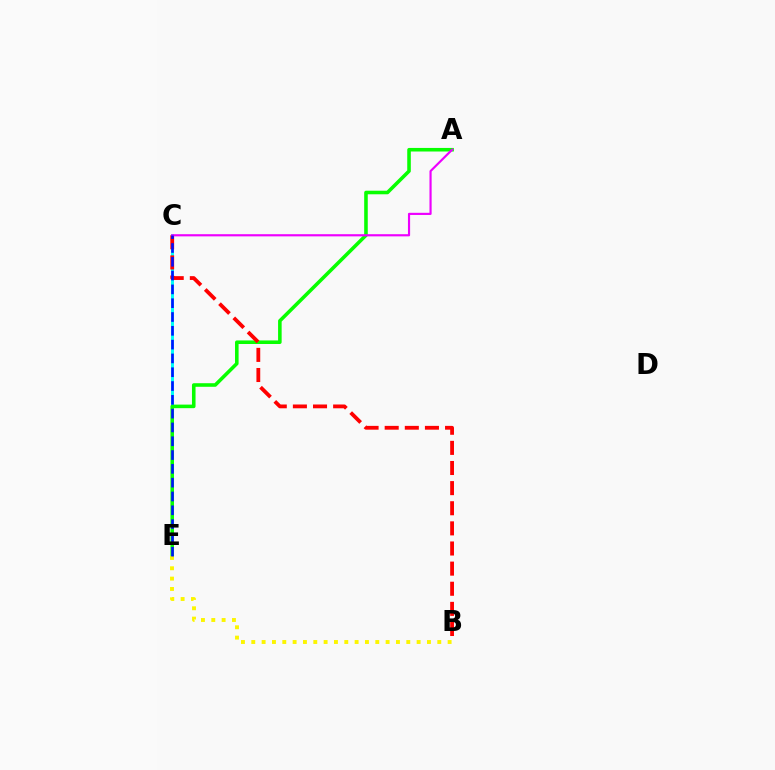{('C', 'E'): [{'color': '#00fff6', 'line_style': 'solid', 'thickness': 2.14}, {'color': '#0010ff', 'line_style': 'dashed', 'thickness': 1.88}], ('A', 'E'): [{'color': '#08ff00', 'line_style': 'solid', 'thickness': 2.57}], ('B', 'C'): [{'color': '#ff0000', 'line_style': 'dashed', 'thickness': 2.73}], ('B', 'E'): [{'color': '#fcf500', 'line_style': 'dotted', 'thickness': 2.81}], ('A', 'C'): [{'color': '#ee00ff', 'line_style': 'solid', 'thickness': 1.56}]}